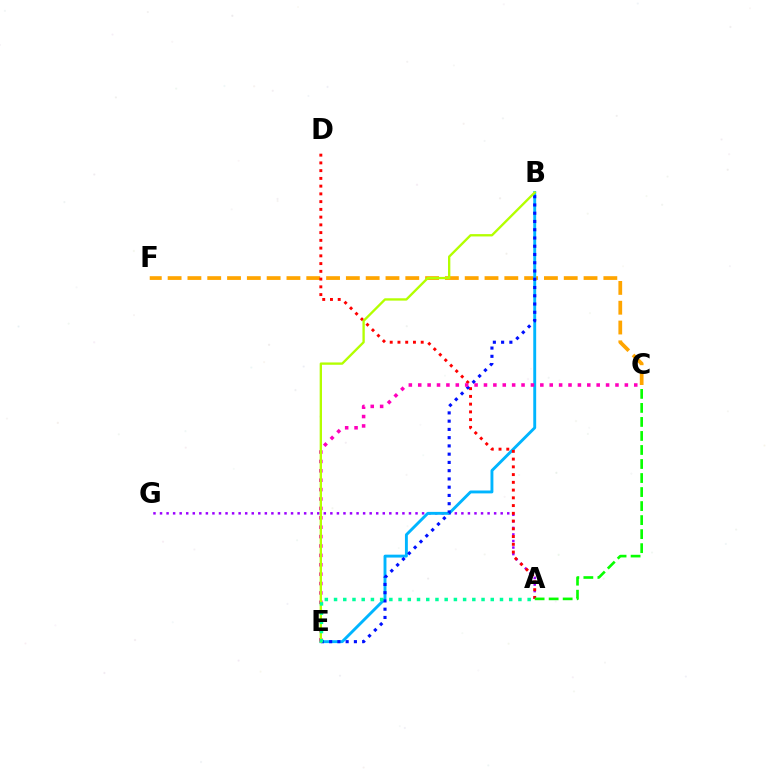{('C', 'F'): [{'color': '#ffa500', 'line_style': 'dashed', 'thickness': 2.69}], ('A', 'G'): [{'color': '#9b00ff', 'line_style': 'dotted', 'thickness': 1.78}], ('B', 'E'): [{'color': '#00b5ff', 'line_style': 'solid', 'thickness': 2.08}, {'color': '#0010ff', 'line_style': 'dotted', 'thickness': 2.24}, {'color': '#b3ff00', 'line_style': 'solid', 'thickness': 1.68}], ('A', 'D'): [{'color': '#ff0000', 'line_style': 'dotted', 'thickness': 2.1}], ('C', 'E'): [{'color': '#ff00bd', 'line_style': 'dotted', 'thickness': 2.55}], ('A', 'C'): [{'color': '#08ff00', 'line_style': 'dashed', 'thickness': 1.91}], ('A', 'E'): [{'color': '#00ff9d', 'line_style': 'dotted', 'thickness': 2.5}]}